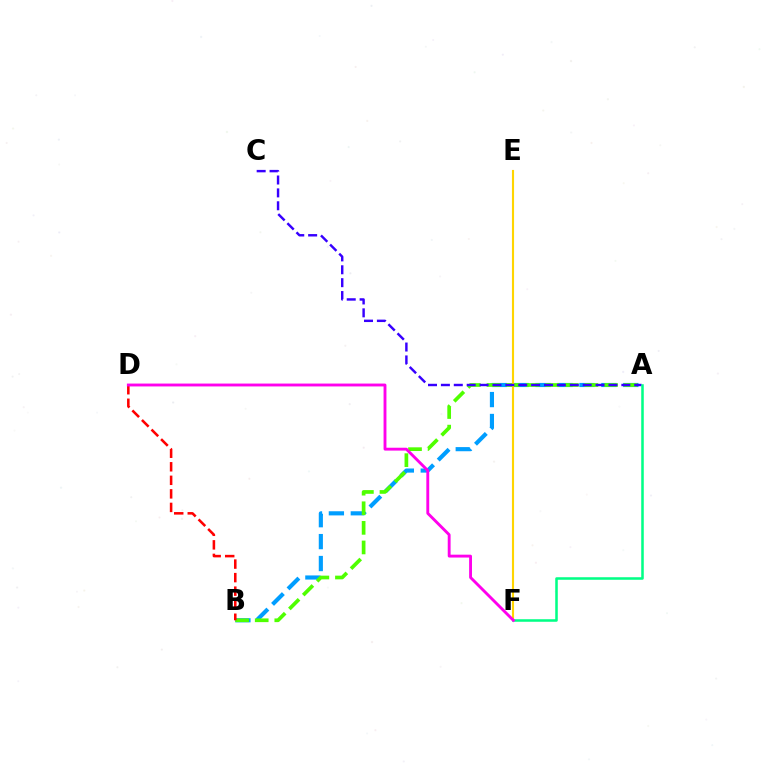{('A', 'B'): [{'color': '#009eff', 'line_style': 'dashed', 'thickness': 2.98}, {'color': '#4fff00', 'line_style': 'dashed', 'thickness': 2.66}], ('E', 'F'): [{'color': '#ffd500', 'line_style': 'solid', 'thickness': 1.53}], ('A', 'C'): [{'color': '#3700ff', 'line_style': 'dashed', 'thickness': 1.75}], ('A', 'F'): [{'color': '#00ff86', 'line_style': 'solid', 'thickness': 1.83}], ('B', 'D'): [{'color': '#ff0000', 'line_style': 'dashed', 'thickness': 1.84}], ('D', 'F'): [{'color': '#ff00ed', 'line_style': 'solid', 'thickness': 2.07}]}